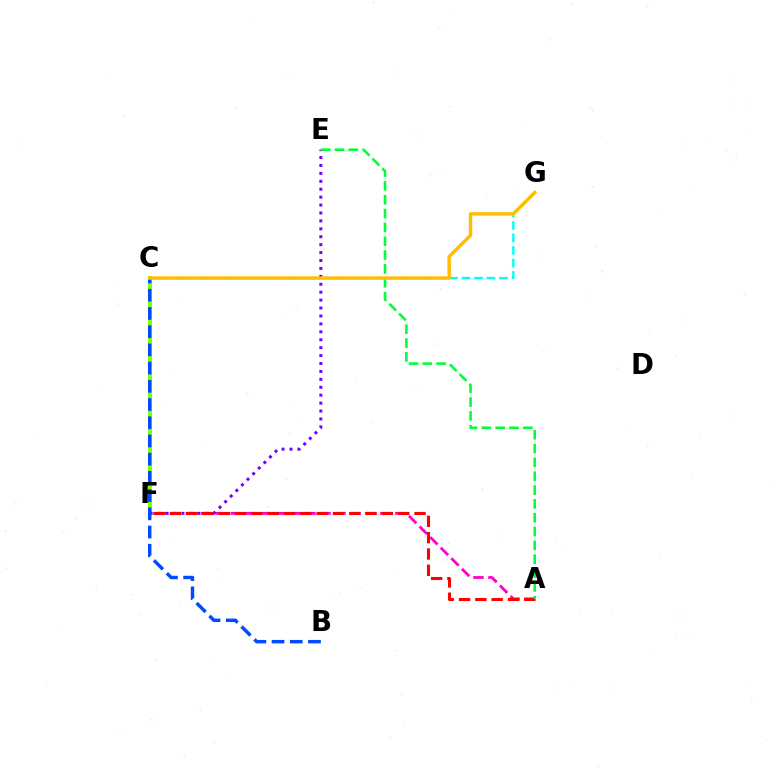{('A', 'F'): [{'color': '#ff00cf', 'line_style': 'dashed', 'thickness': 2.03}, {'color': '#ff0000', 'line_style': 'dashed', 'thickness': 2.22}], ('C', 'F'): [{'color': '#84ff00', 'line_style': 'solid', 'thickness': 2.85}], ('E', 'F'): [{'color': '#7200ff', 'line_style': 'dotted', 'thickness': 2.15}], ('C', 'G'): [{'color': '#00fff6', 'line_style': 'dashed', 'thickness': 1.7}, {'color': '#ffbd00', 'line_style': 'solid', 'thickness': 2.46}], ('B', 'C'): [{'color': '#004bff', 'line_style': 'dashed', 'thickness': 2.47}], ('A', 'E'): [{'color': '#00ff39', 'line_style': 'dashed', 'thickness': 1.88}]}